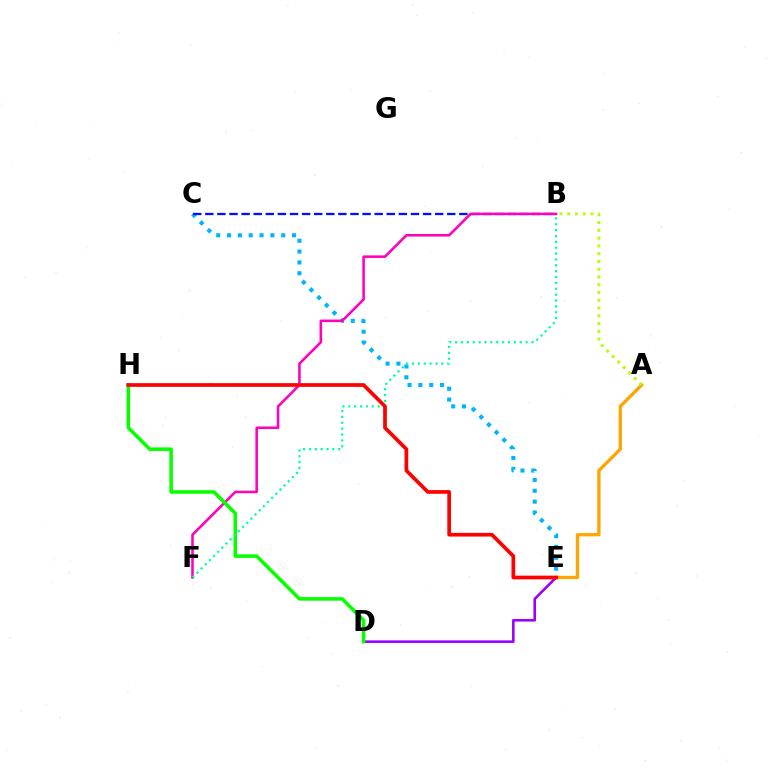{('C', 'E'): [{'color': '#00b5ff', 'line_style': 'dotted', 'thickness': 2.94}], ('B', 'C'): [{'color': '#0010ff', 'line_style': 'dashed', 'thickness': 1.64}], ('B', 'F'): [{'color': '#ff00bd', 'line_style': 'solid', 'thickness': 1.84}, {'color': '#00ff9d', 'line_style': 'dotted', 'thickness': 1.59}], ('A', 'E'): [{'color': '#ffa500', 'line_style': 'solid', 'thickness': 2.38}], ('A', 'B'): [{'color': '#b3ff00', 'line_style': 'dotted', 'thickness': 2.11}], ('D', 'E'): [{'color': '#9b00ff', 'line_style': 'solid', 'thickness': 1.87}], ('D', 'H'): [{'color': '#08ff00', 'line_style': 'solid', 'thickness': 2.55}], ('E', 'H'): [{'color': '#ff0000', 'line_style': 'solid', 'thickness': 2.66}]}